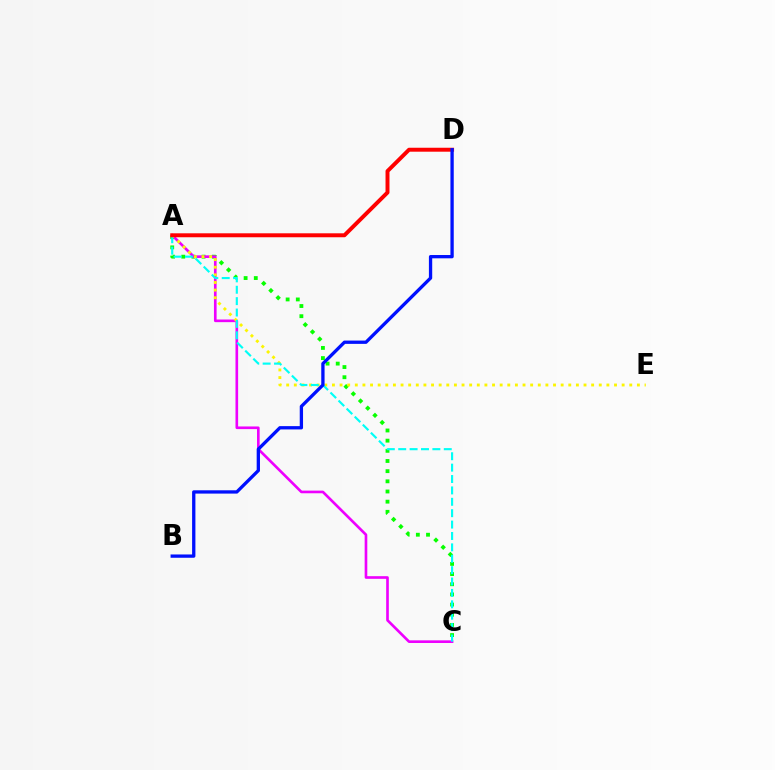{('A', 'C'): [{'color': '#08ff00', 'line_style': 'dotted', 'thickness': 2.76}, {'color': '#ee00ff', 'line_style': 'solid', 'thickness': 1.91}, {'color': '#00fff6', 'line_style': 'dashed', 'thickness': 1.55}], ('A', 'E'): [{'color': '#fcf500', 'line_style': 'dotted', 'thickness': 2.07}], ('A', 'D'): [{'color': '#ff0000', 'line_style': 'solid', 'thickness': 2.85}], ('B', 'D'): [{'color': '#0010ff', 'line_style': 'solid', 'thickness': 2.38}]}